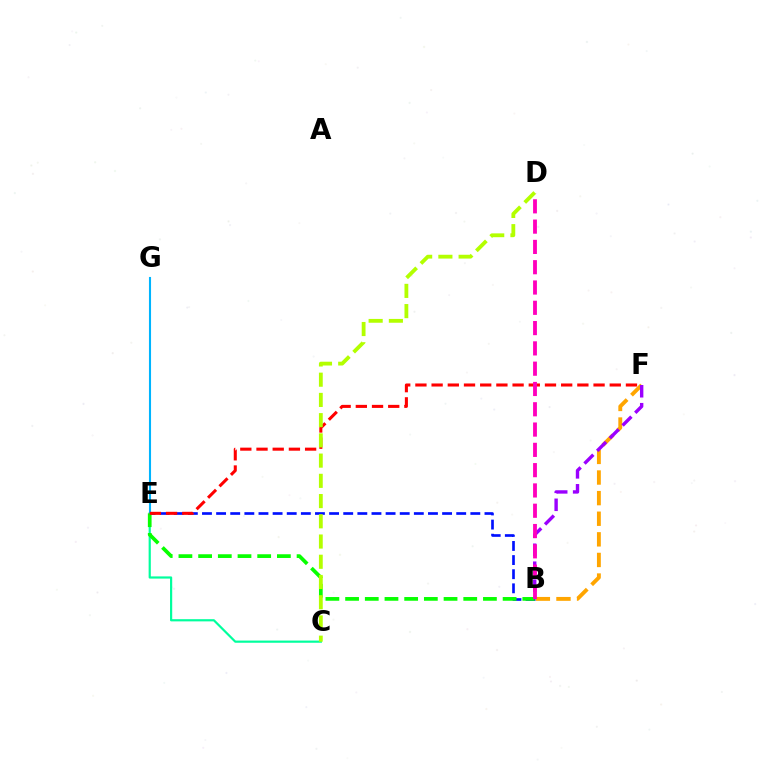{('B', 'F'): [{'color': '#ffa500', 'line_style': 'dashed', 'thickness': 2.8}, {'color': '#9b00ff', 'line_style': 'dashed', 'thickness': 2.44}], ('B', 'E'): [{'color': '#0010ff', 'line_style': 'dashed', 'thickness': 1.92}, {'color': '#08ff00', 'line_style': 'dashed', 'thickness': 2.68}], ('C', 'E'): [{'color': '#00ff9d', 'line_style': 'solid', 'thickness': 1.58}], ('E', 'G'): [{'color': '#00b5ff', 'line_style': 'solid', 'thickness': 1.51}], ('E', 'F'): [{'color': '#ff0000', 'line_style': 'dashed', 'thickness': 2.2}], ('B', 'D'): [{'color': '#ff00bd', 'line_style': 'dashed', 'thickness': 2.76}], ('C', 'D'): [{'color': '#b3ff00', 'line_style': 'dashed', 'thickness': 2.75}]}